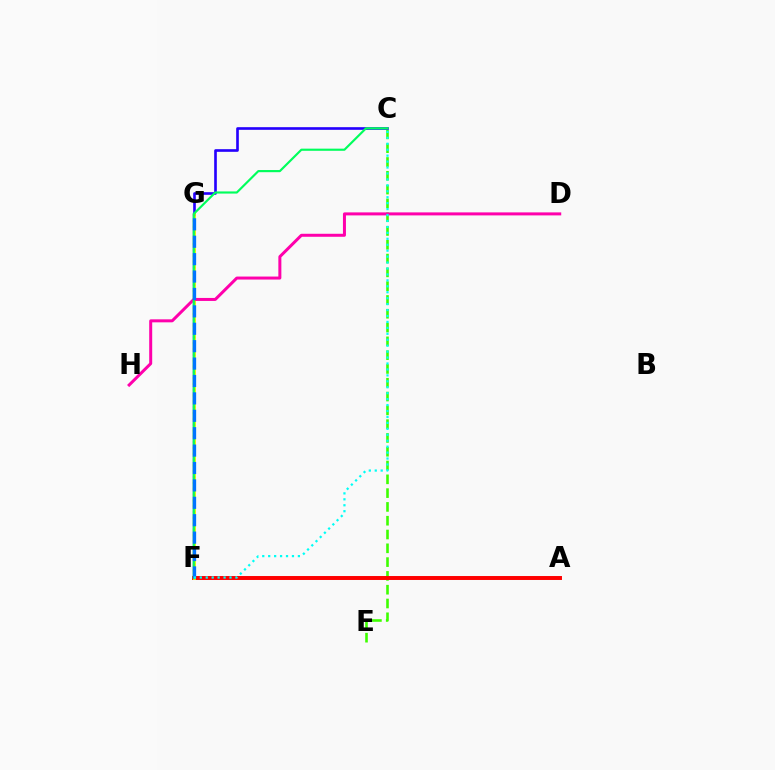{('F', 'G'): [{'color': '#b900ff', 'line_style': 'solid', 'thickness': 1.68}, {'color': '#d1ff00', 'line_style': 'solid', 'thickness': 2.01}, {'color': '#ff9400', 'line_style': 'dotted', 'thickness': 1.58}, {'color': '#0074ff', 'line_style': 'dashed', 'thickness': 2.36}], ('C', 'E'): [{'color': '#3dff00', 'line_style': 'dashed', 'thickness': 1.87}], ('A', 'F'): [{'color': '#ff0000', 'line_style': 'solid', 'thickness': 2.84}], ('C', 'G'): [{'color': '#2500ff', 'line_style': 'solid', 'thickness': 1.9}], ('D', 'H'): [{'color': '#ff00ac', 'line_style': 'solid', 'thickness': 2.16}], ('C', 'F'): [{'color': '#00ff5c', 'line_style': 'solid', 'thickness': 1.55}, {'color': '#00fff6', 'line_style': 'dotted', 'thickness': 1.61}]}